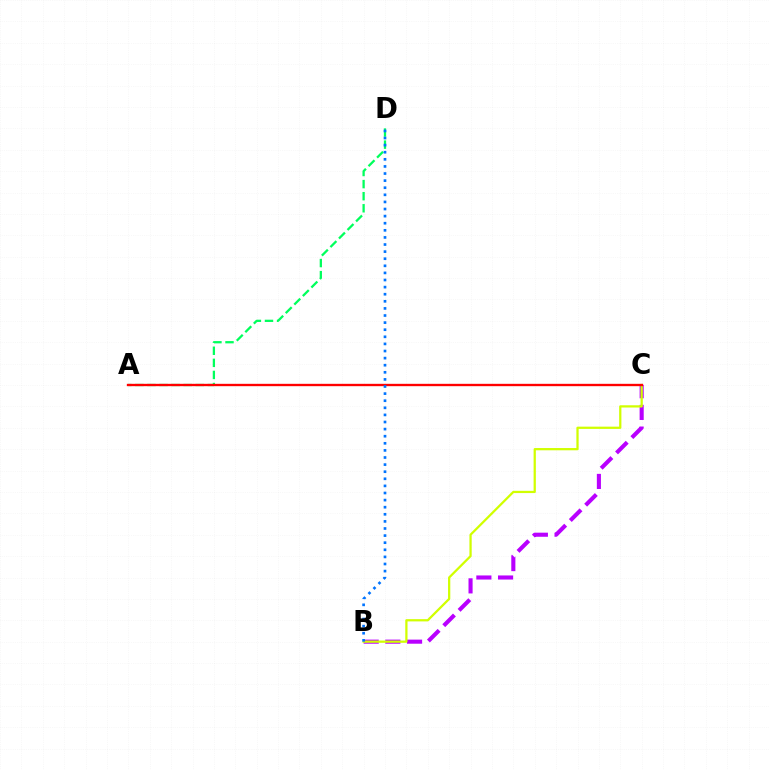{('B', 'C'): [{'color': '#b900ff', 'line_style': 'dashed', 'thickness': 2.95}, {'color': '#d1ff00', 'line_style': 'solid', 'thickness': 1.62}], ('A', 'D'): [{'color': '#00ff5c', 'line_style': 'dashed', 'thickness': 1.64}], ('A', 'C'): [{'color': '#ff0000', 'line_style': 'solid', 'thickness': 1.7}], ('B', 'D'): [{'color': '#0074ff', 'line_style': 'dotted', 'thickness': 1.93}]}